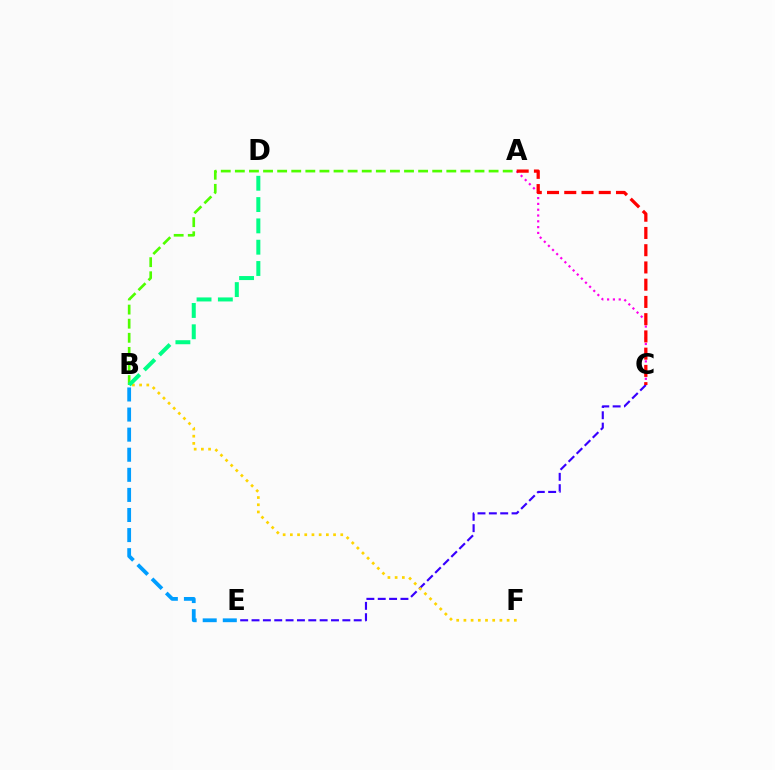{('A', 'B'): [{'color': '#4fff00', 'line_style': 'dashed', 'thickness': 1.92}], ('A', 'C'): [{'color': '#ff00ed', 'line_style': 'dotted', 'thickness': 1.58}, {'color': '#ff0000', 'line_style': 'dashed', 'thickness': 2.34}], ('C', 'E'): [{'color': '#3700ff', 'line_style': 'dashed', 'thickness': 1.54}], ('B', 'E'): [{'color': '#009eff', 'line_style': 'dashed', 'thickness': 2.73}], ('B', 'F'): [{'color': '#ffd500', 'line_style': 'dotted', 'thickness': 1.96}], ('B', 'D'): [{'color': '#00ff86', 'line_style': 'dashed', 'thickness': 2.89}]}